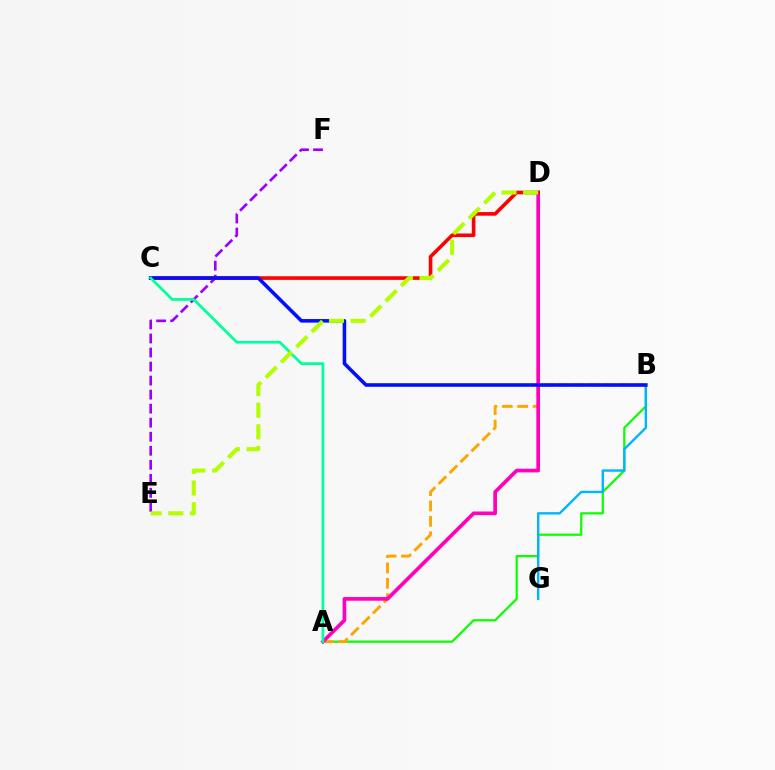{('A', 'B'): [{'color': '#08ff00', 'line_style': 'solid', 'thickness': 1.59}, {'color': '#ffa500', 'line_style': 'dashed', 'thickness': 2.09}], ('B', 'G'): [{'color': '#00b5ff', 'line_style': 'solid', 'thickness': 1.72}], ('A', 'D'): [{'color': '#ff00bd', 'line_style': 'solid', 'thickness': 2.65}], ('E', 'F'): [{'color': '#9b00ff', 'line_style': 'dashed', 'thickness': 1.91}], ('C', 'D'): [{'color': '#ff0000', 'line_style': 'solid', 'thickness': 2.6}], ('B', 'C'): [{'color': '#0010ff', 'line_style': 'solid', 'thickness': 2.58}], ('A', 'C'): [{'color': '#00ff9d', 'line_style': 'solid', 'thickness': 1.97}], ('D', 'E'): [{'color': '#b3ff00', 'line_style': 'dashed', 'thickness': 2.94}]}